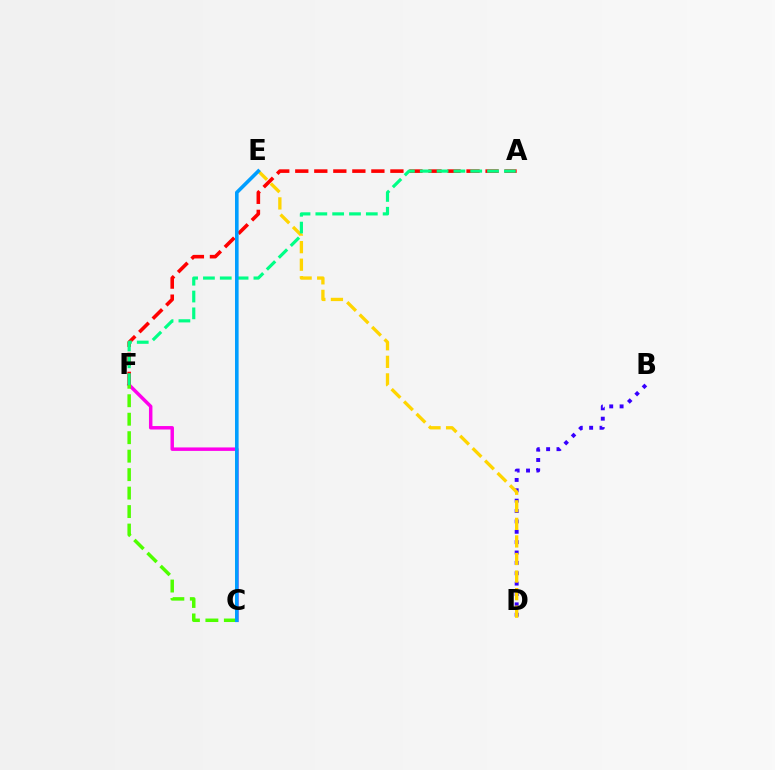{('B', 'D'): [{'color': '#3700ff', 'line_style': 'dotted', 'thickness': 2.82}], ('D', 'E'): [{'color': '#ffd500', 'line_style': 'dashed', 'thickness': 2.39}], ('C', 'F'): [{'color': '#ff00ed', 'line_style': 'solid', 'thickness': 2.49}, {'color': '#4fff00', 'line_style': 'dashed', 'thickness': 2.51}], ('A', 'F'): [{'color': '#ff0000', 'line_style': 'dashed', 'thickness': 2.58}, {'color': '#00ff86', 'line_style': 'dashed', 'thickness': 2.29}], ('C', 'E'): [{'color': '#009eff', 'line_style': 'solid', 'thickness': 2.59}]}